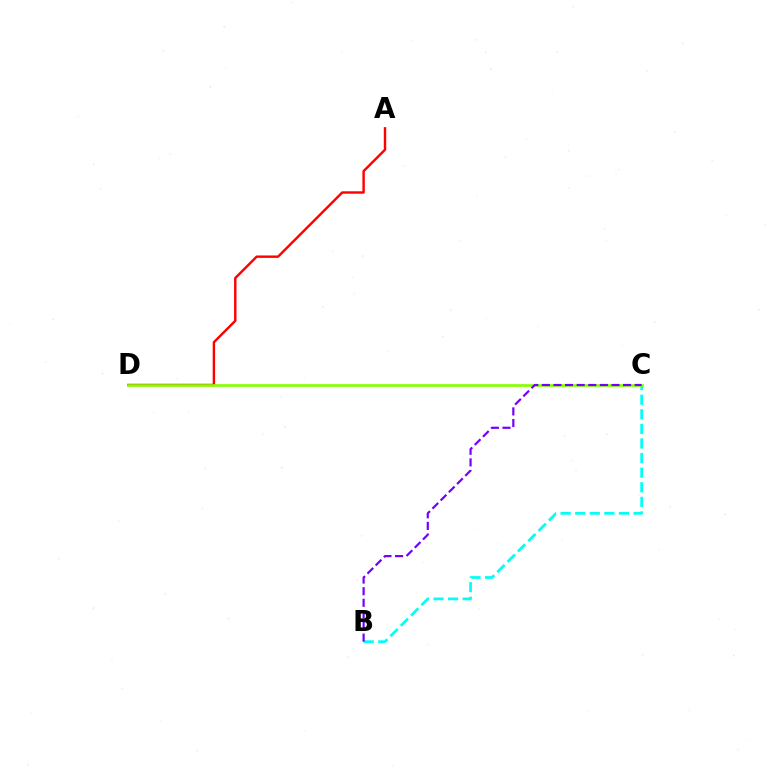{('A', 'D'): [{'color': '#ff0000', 'line_style': 'solid', 'thickness': 1.74}], ('B', 'C'): [{'color': '#00fff6', 'line_style': 'dashed', 'thickness': 1.98}, {'color': '#7200ff', 'line_style': 'dashed', 'thickness': 1.58}], ('C', 'D'): [{'color': '#84ff00', 'line_style': 'solid', 'thickness': 1.92}]}